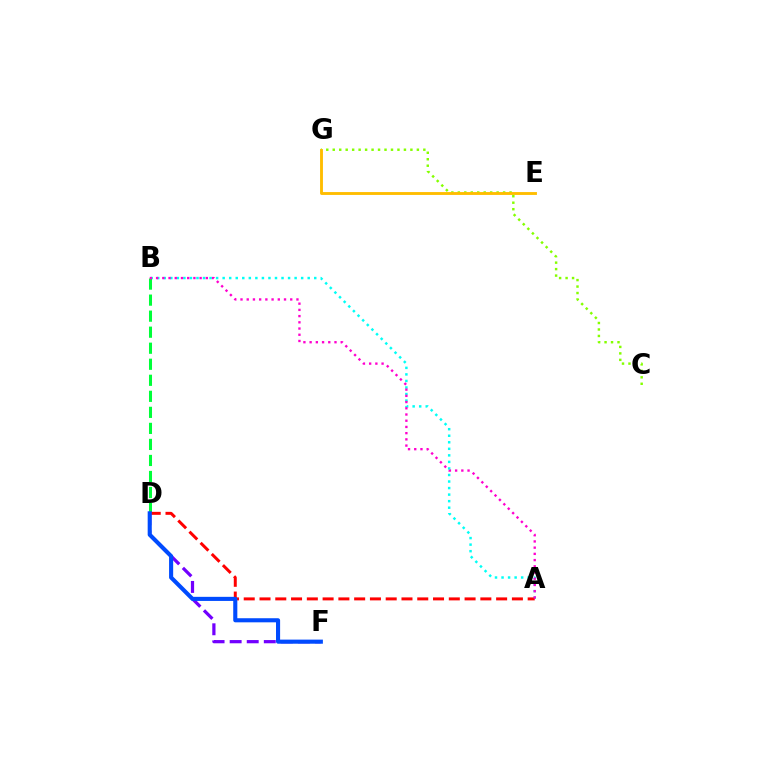{('C', 'G'): [{'color': '#84ff00', 'line_style': 'dotted', 'thickness': 1.76}], ('A', 'B'): [{'color': '#00fff6', 'line_style': 'dotted', 'thickness': 1.78}, {'color': '#ff00cf', 'line_style': 'dotted', 'thickness': 1.69}], ('B', 'D'): [{'color': '#00ff39', 'line_style': 'dashed', 'thickness': 2.18}], ('D', 'F'): [{'color': '#7200ff', 'line_style': 'dashed', 'thickness': 2.32}, {'color': '#004bff', 'line_style': 'solid', 'thickness': 2.95}], ('A', 'D'): [{'color': '#ff0000', 'line_style': 'dashed', 'thickness': 2.14}], ('E', 'G'): [{'color': '#ffbd00', 'line_style': 'solid', 'thickness': 2.07}]}